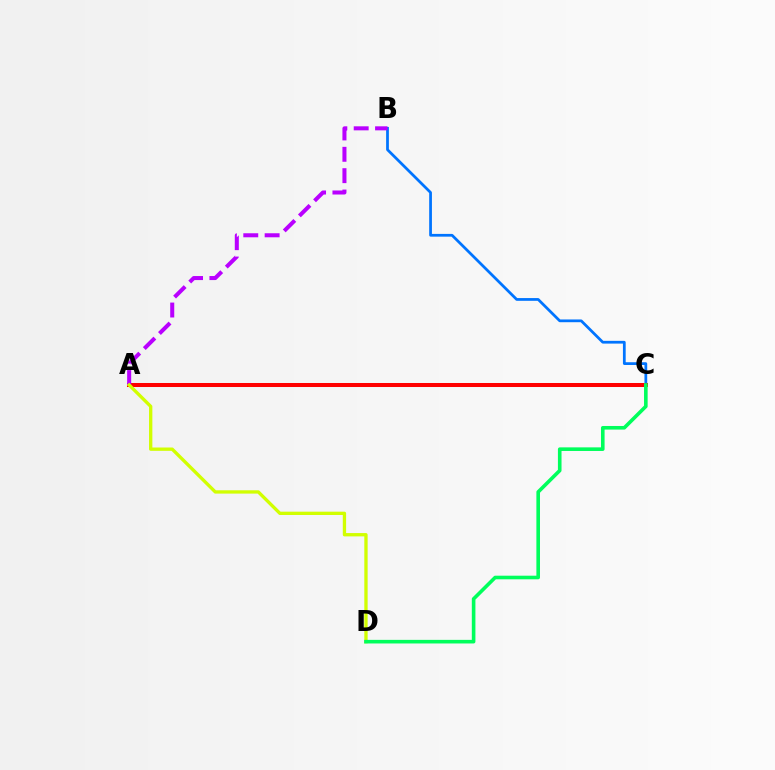{('B', 'C'): [{'color': '#0074ff', 'line_style': 'solid', 'thickness': 1.98}], ('A', 'C'): [{'color': '#ff0000', 'line_style': 'solid', 'thickness': 2.89}], ('A', 'B'): [{'color': '#b900ff', 'line_style': 'dashed', 'thickness': 2.9}], ('A', 'D'): [{'color': '#d1ff00', 'line_style': 'solid', 'thickness': 2.39}], ('C', 'D'): [{'color': '#00ff5c', 'line_style': 'solid', 'thickness': 2.6}]}